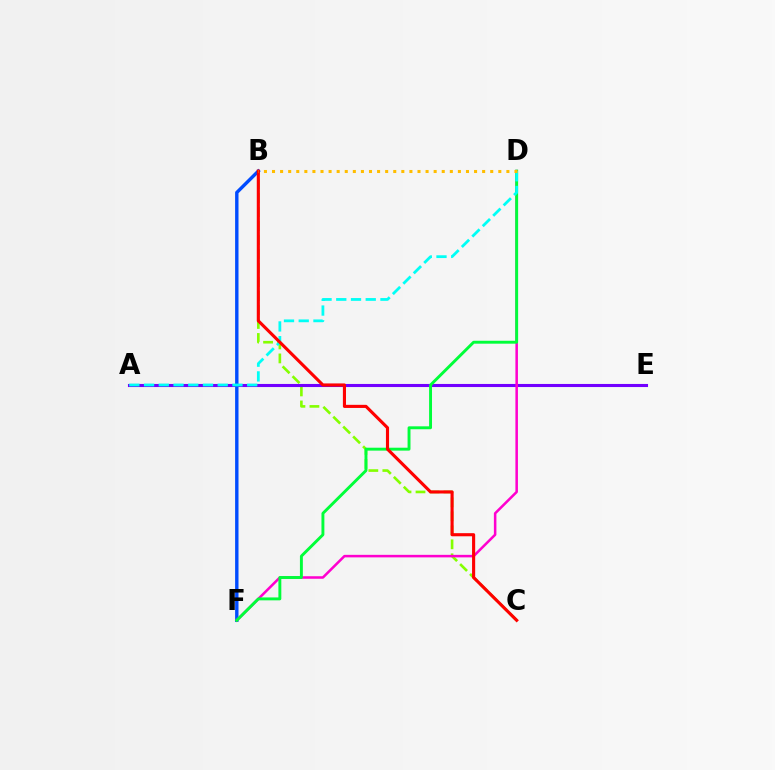{('B', 'C'): [{'color': '#84ff00', 'line_style': 'dashed', 'thickness': 1.9}, {'color': '#ff0000', 'line_style': 'solid', 'thickness': 2.24}], ('A', 'E'): [{'color': '#7200ff', 'line_style': 'solid', 'thickness': 2.22}], ('B', 'F'): [{'color': '#004bff', 'line_style': 'solid', 'thickness': 2.44}], ('D', 'F'): [{'color': '#ff00cf', 'line_style': 'solid', 'thickness': 1.82}, {'color': '#00ff39', 'line_style': 'solid', 'thickness': 2.1}], ('A', 'D'): [{'color': '#00fff6', 'line_style': 'dashed', 'thickness': 2.0}], ('B', 'D'): [{'color': '#ffbd00', 'line_style': 'dotted', 'thickness': 2.2}]}